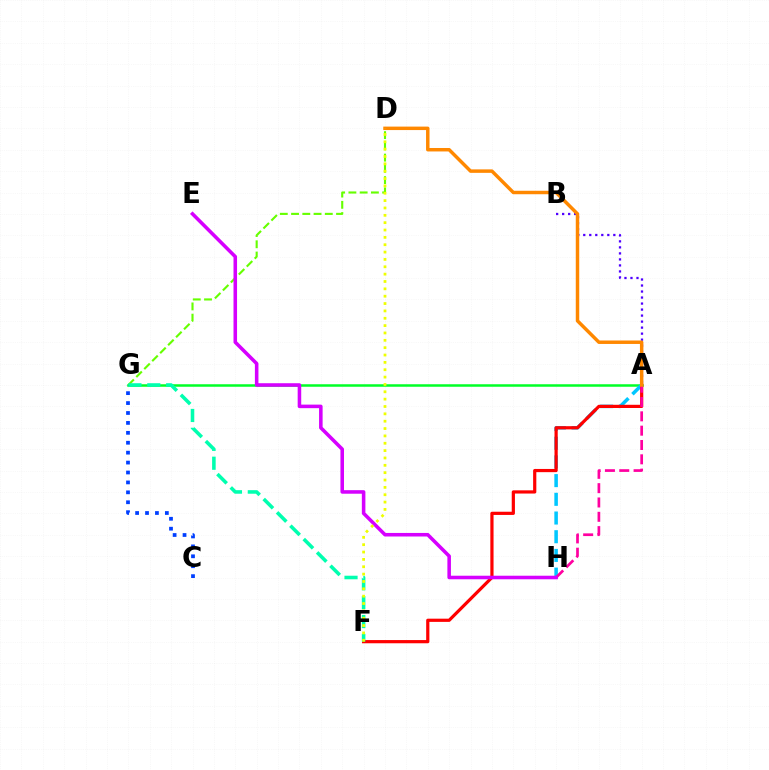{('D', 'G'): [{'color': '#66ff00', 'line_style': 'dashed', 'thickness': 1.53}], ('A', 'G'): [{'color': '#00ff27', 'line_style': 'solid', 'thickness': 1.8}], ('A', 'H'): [{'color': '#00c7ff', 'line_style': 'dashed', 'thickness': 2.54}, {'color': '#ff00a0', 'line_style': 'dashed', 'thickness': 1.95}], ('A', 'F'): [{'color': '#ff0000', 'line_style': 'solid', 'thickness': 2.31}], ('E', 'H'): [{'color': '#d600ff', 'line_style': 'solid', 'thickness': 2.56}], ('A', 'B'): [{'color': '#4f00ff', 'line_style': 'dotted', 'thickness': 1.63}], ('A', 'D'): [{'color': '#ff8800', 'line_style': 'solid', 'thickness': 2.49}], ('F', 'G'): [{'color': '#00ffaf', 'line_style': 'dashed', 'thickness': 2.56}], ('D', 'F'): [{'color': '#eeff00', 'line_style': 'dotted', 'thickness': 2.0}], ('C', 'G'): [{'color': '#003fff', 'line_style': 'dotted', 'thickness': 2.7}]}